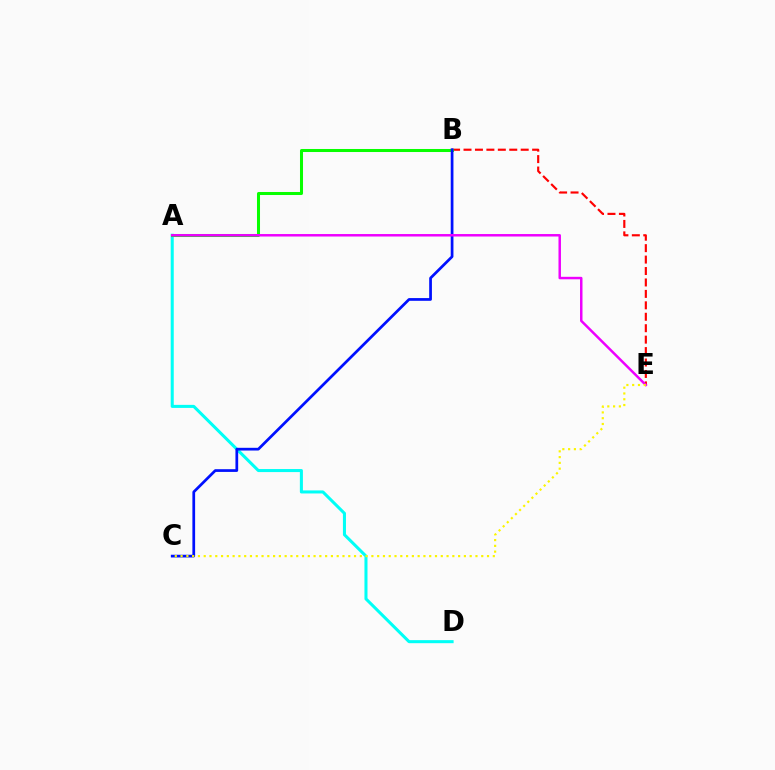{('A', 'D'): [{'color': '#00fff6', 'line_style': 'solid', 'thickness': 2.19}], ('B', 'E'): [{'color': '#ff0000', 'line_style': 'dashed', 'thickness': 1.55}], ('A', 'B'): [{'color': '#08ff00', 'line_style': 'solid', 'thickness': 2.18}], ('B', 'C'): [{'color': '#0010ff', 'line_style': 'solid', 'thickness': 1.96}], ('A', 'E'): [{'color': '#ee00ff', 'line_style': 'solid', 'thickness': 1.78}], ('C', 'E'): [{'color': '#fcf500', 'line_style': 'dotted', 'thickness': 1.57}]}